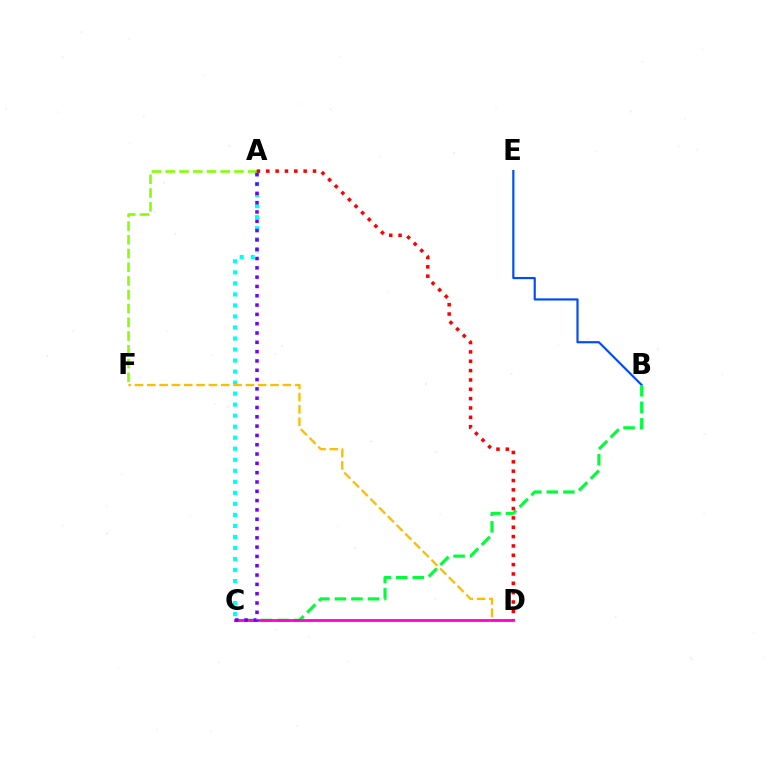{('A', 'F'): [{'color': '#84ff00', 'line_style': 'dashed', 'thickness': 1.87}], ('B', 'E'): [{'color': '#004bff', 'line_style': 'solid', 'thickness': 1.57}], ('A', 'C'): [{'color': '#00fff6', 'line_style': 'dotted', 'thickness': 3.0}, {'color': '#7200ff', 'line_style': 'dotted', 'thickness': 2.53}], ('D', 'F'): [{'color': '#ffbd00', 'line_style': 'dashed', 'thickness': 1.67}], ('B', 'C'): [{'color': '#00ff39', 'line_style': 'dashed', 'thickness': 2.25}], ('A', 'D'): [{'color': '#ff0000', 'line_style': 'dotted', 'thickness': 2.54}], ('C', 'D'): [{'color': '#ff00cf', 'line_style': 'solid', 'thickness': 1.98}]}